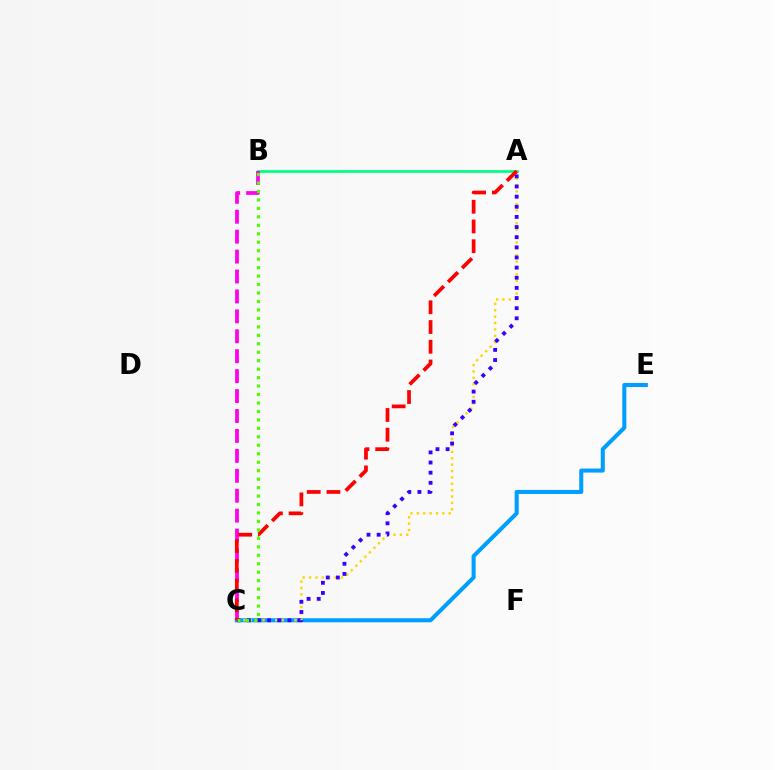{('C', 'E'): [{'color': '#009eff', 'line_style': 'solid', 'thickness': 2.91}], ('A', 'B'): [{'color': '#00ff86', 'line_style': 'solid', 'thickness': 2.0}], ('B', 'C'): [{'color': '#ff00ed', 'line_style': 'dashed', 'thickness': 2.71}, {'color': '#4fff00', 'line_style': 'dotted', 'thickness': 2.3}], ('A', 'C'): [{'color': '#ffd500', 'line_style': 'dotted', 'thickness': 1.73}, {'color': '#3700ff', 'line_style': 'dotted', 'thickness': 2.75}, {'color': '#ff0000', 'line_style': 'dashed', 'thickness': 2.68}]}